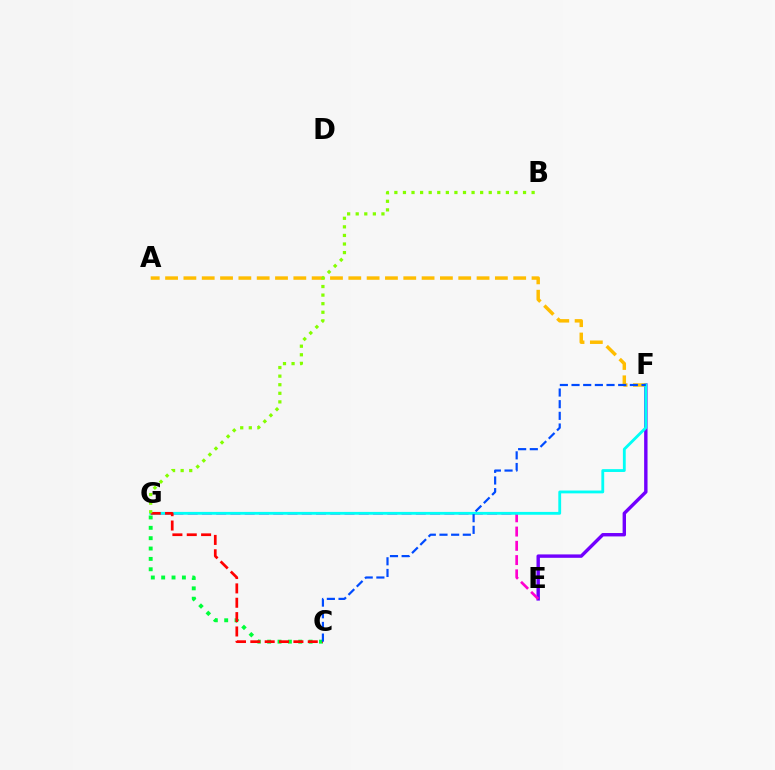{('E', 'F'): [{'color': '#7200ff', 'line_style': 'solid', 'thickness': 2.45}], ('E', 'G'): [{'color': '#ff00cf', 'line_style': 'dashed', 'thickness': 1.94}], ('A', 'F'): [{'color': '#ffbd00', 'line_style': 'dashed', 'thickness': 2.49}], ('F', 'G'): [{'color': '#00fff6', 'line_style': 'solid', 'thickness': 2.04}], ('C', 'G'): [{'color': '#00ff39', 'line_style': 'dotted', 'thickness': 2.81}, {'color': '#ff0000', 'line_style': 'dashed', 'thickness': 1.95}], ('B', 'G'): [{'color': '#84ff00', 'line_style': 'dotted', 'thickness': 2.33}], ('C', 'F'): [{'color': '#004bff', 'line_style': 'dashed', 'thickness': 1.58}]}